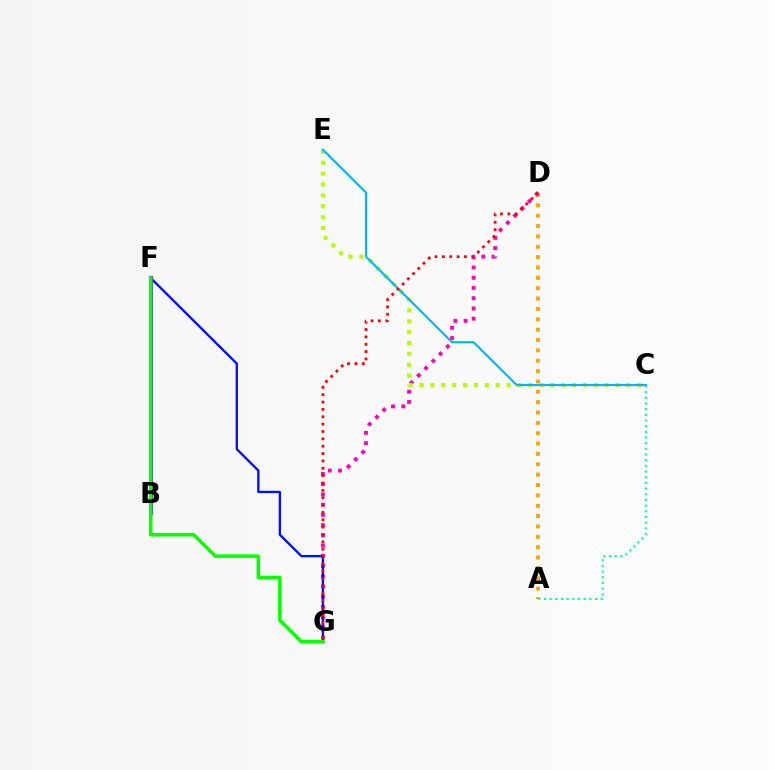{('A', 'D'): [{'color': '#ffa500', 'line_style': 'dotted', 'thickness': 2.81}], ('D', 'G'): [{'color': '#ff00bd', 'line_style': 'dotted', 'thickness': 2.78}, {'color': '#ff0000', 'line_style': 'dotted', 'thickness': 2.0}], ('F', 'G'): [{'color': '#0010ff', 'line_style': 'solid', 'thickness': 1.68}, {'color': '#08ff00', 'line_style': 'solid', 'thickness': 2.56}], ('B', 'F'): [{'color': '#9b00ff', 'line_style': 'solid', 'thickness': 2.96}], ('A', 'C'): [{'color': '#00ff9d', 'line_style': 'dotted', 'thickness': 1.54}], ('C', 'E'): [{'color': '#b3ff00', 'line_style': 'dotted', 'thickness': 2.96}, {'color': '#00b5ff', 'line_style': 'solid', 'thickness': 1.53}]}